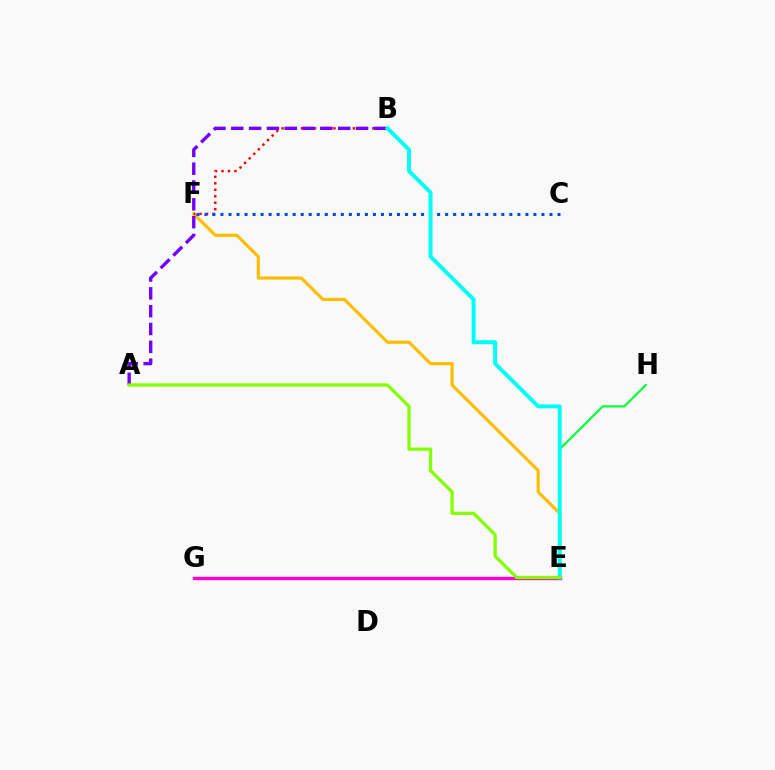{('E', 'F'): [{'color': '#ffbd00', 'line_style': 'solid', 'thickness': 2.27}], ('E', 'G'): [{'color': '#ff00cf', 'line_style': 'solid', 'thickness': 2.41}], ('B', 'F'): [{'color': '#ff0000', 'line_style': 'dotted', 'thickness': 1.76}], ('C', 'F'): [{'color': '#004bff', 'line_style': 'dotted', 'thickness': 2.18}], ('E', 'H'): [{'color': '#00ff39', 'line_style': 'solid', 'thickness': 1.54}], ('A', 'B'): [{'color': '#7200ff', 'line_style': 'dashed', 'thickness': 2.42}], ('B', 'E'): [{'color': '#00fff6', 'line_style': 'solid', 'thickness': 2.83}], ('A', 'E'): [{'color': '#84ff00', 'line_style': 'solid', 'thickness': 2.35}]}